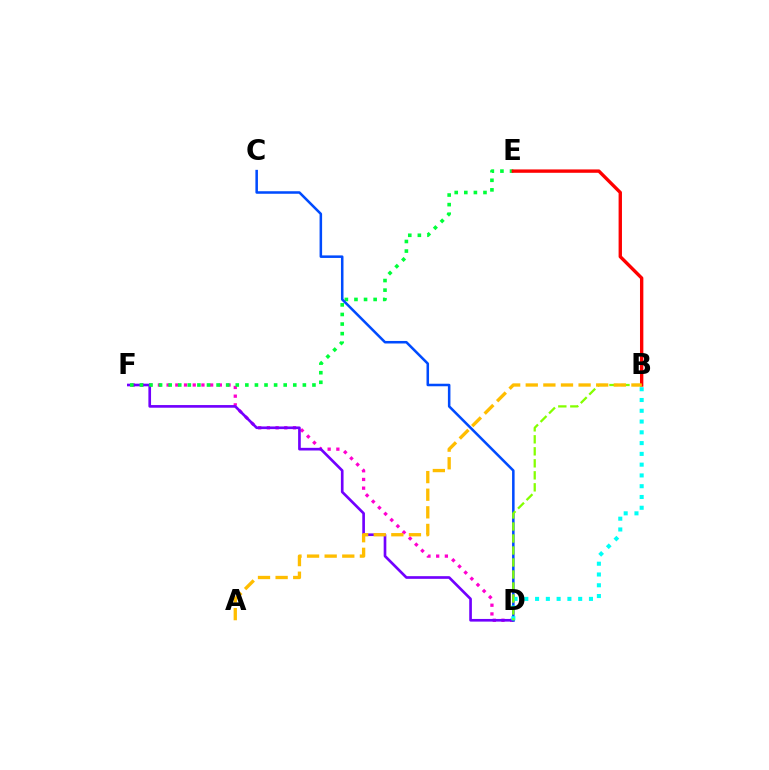{('D', 'F'): [{'color': '#ff00cf', 'line_style': 'dotted', 'thickness': 2.36}, {'color': '#7200ff', 'line_style': 'solid', 'thickness': 1.92}], ('E', 'F'): [{'color': '#00ff39', 'line_style': 'dotted', 'thickness': 2.6}], ('B', 'E'): [{'color': '#ff0000', 'line_style': 'solid', 'thickness': 2.42}], ('C', 'D'): [{'color': '#004bff', 'line_style': 'solid', 'thickness': 1.82}], ('B', 'D'): [{'color': '#00fff6', 'line_style': 'dotted', 'thickness': 2.93}, {'color': '#84ff00', 'line_style': 'dashed', 'thickness': 1.63}], ('A', 'B'): [{'color': '#ffbd00', 'line_style': 'dashed', 'thickness': 2.39}]}